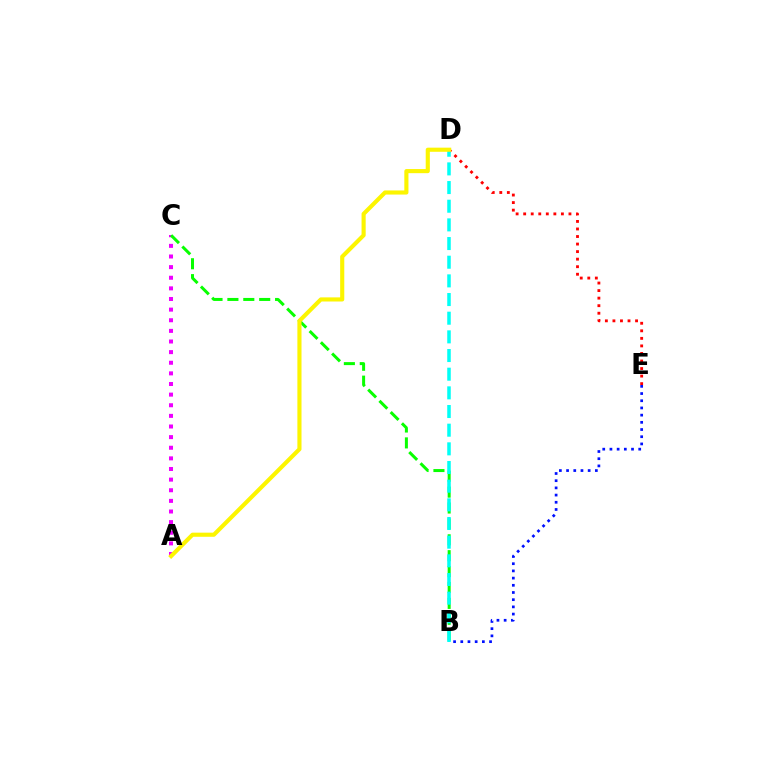{('A', 'C'): [{'color': '#ee00ff', 'line_style': 'dotted', 'thickness': 2.89}], ('B', 'E'): [{'color': '#0010ff', 'line_style': 'dotted', 'thickness': 1.96}], ('D', 'E'): [{'color': '#ff0000', 'line_style': 'dotted', 'thickness': 2.05}], ('B', 'C'): [{'color': '#08ff00', 'line_style': 'dashed', 'thickness': 2.16}], ('B', 'D'): [{'color': '#00fff6', 'line_style': 'dashed', 'thickness': 2.54}], ('A', 'D'): [{'color': '#fcf500', 'line_style': 'solid', 'thickness': 2.97}]}